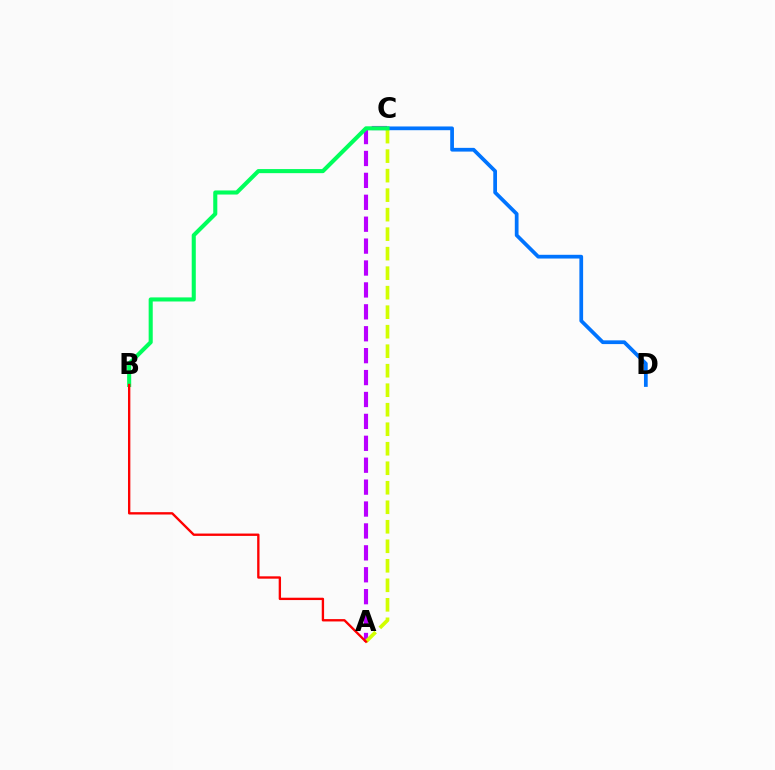{('A', 'C'): [{'color': '#b900ff', 'line_style': 'dashed', 'thickness': 2.98}, {'color': '#d1ff00', 'line_style': 'dashed', 'thickness': 2.65}], ('C', 'D'): [{'color': '#0074ff', 'line_style': 'solid', 'thickness': 2.69}], ('B', 'C'): [{'color': '#00ff5c', 'line_style': 'solid', 'thickness': 2.94}], ('A', 'B'): [{'color': '#ff0000', 'line_style': 'solid', 'thickness': 1.69}]}